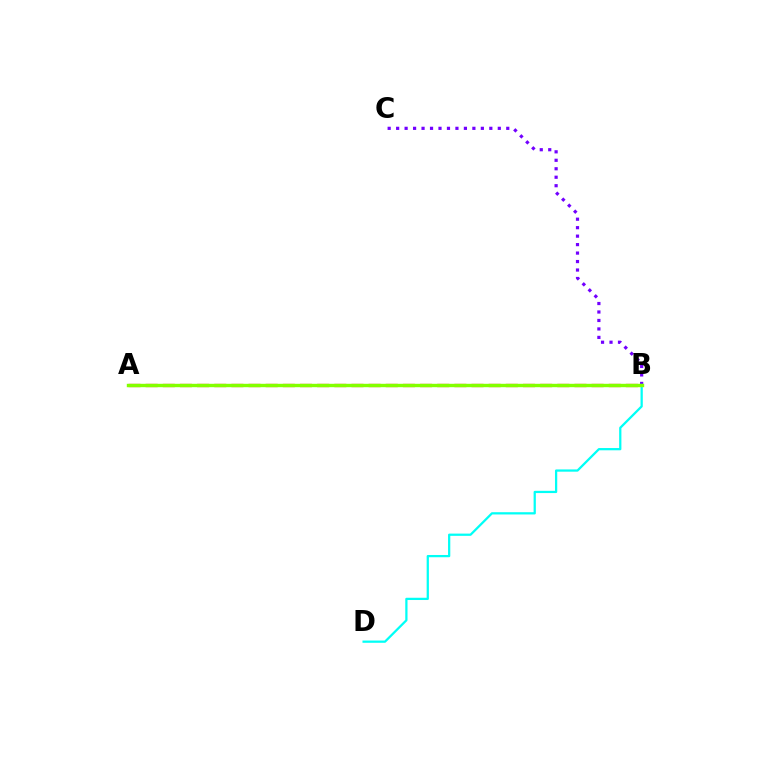{('B', 'C'): [{'color': '#7200ff', 'line_style': 'dotted', 'thickness': 2.3}], ('A', 'B'): [{'color': '#ff0000', 'line_style': 'dashed', 'thickness': 2.33}, {'color': '#84ff00', 'line_style': 'solid', 'thickness': 2.45}], ('B', 'D'): [{'color': '#00fff6', 'line_style': 'solid', 'thickness': 1.62}]}